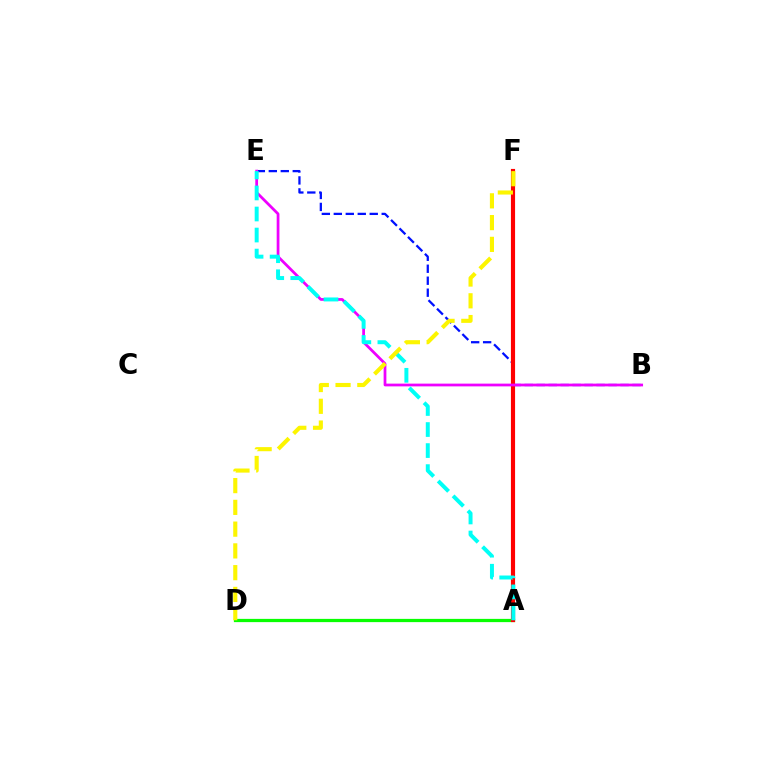{('A', 'D'): [{'color': '#08ff00', 'line_style': 'solid', 'thickness': 2.34}], ('B', 'E'): [{'color': '#0010ff', 'line_style': 'dashed', 'thickness': 1.63}, {'color': '#ee00ff', 'line_style': 'solid', 'thickness': 1.98}], ('A', 'F'): [{'color': '#ff0000', 'line_style': 'solid', 'thickness': 2.99}], ('A', 'E'): [{'color': '#00fff6', 'line_style': 'dashed', 'thickness': 2.86}], ('D', 'F'): [{'color': '#fcf500', 'line_style': 'dashed', 'thickness': 2.96}]}